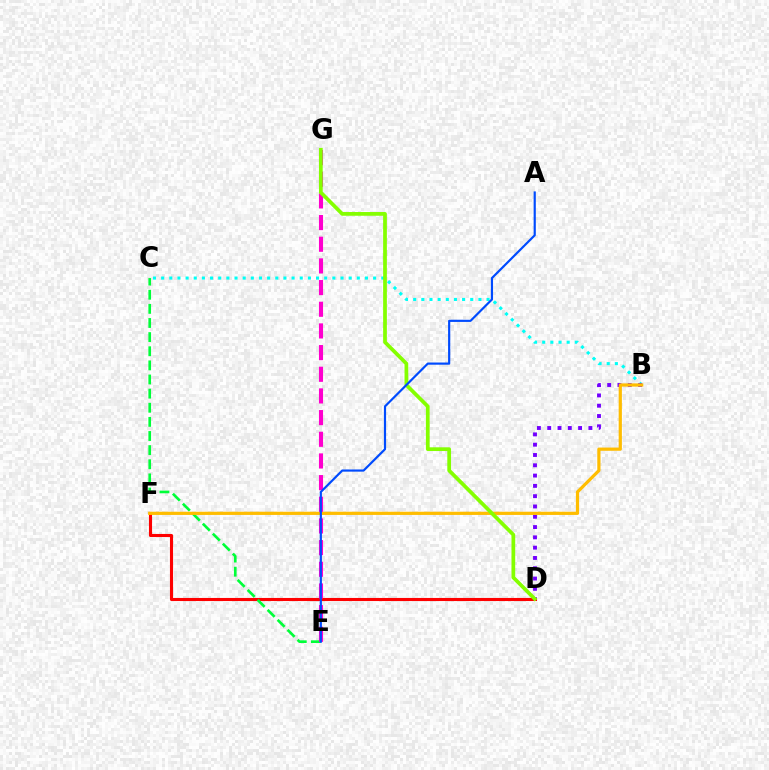{('B', 'C'): [{'color': '#00fff6', 'line_style': 'dotted', 'thickness': 2.22}], ('B', 'D'): [{'color': '#7200ff', 'line_style': 'dotted', 'thickness': 2.8}], ('D', 'F'): [{'color': '#ff0000', 'line_style': 'solid', 'thickness': 2.23}], ('C', 'E'): [{'color': '#00ff39', 'line_style': 'dashed', 'thickness': 1.92}], ('B', 'F'): [{'color': '#ffbd00', 'line_style': 'solid', 'thickness': 2.31}], ('E', 'G'): [{'color': '#ff00cf', 'line_style': 'dashed', 'thickness': 2.94}], ('D', 'G'): [{'color': '#84ff00', 'line_style': 'solid', 'thickness': 2.69}], ('A', 'E'): [{'color': '#004bff', 'line_style': 'solid', 'thickness': 1.57}]}